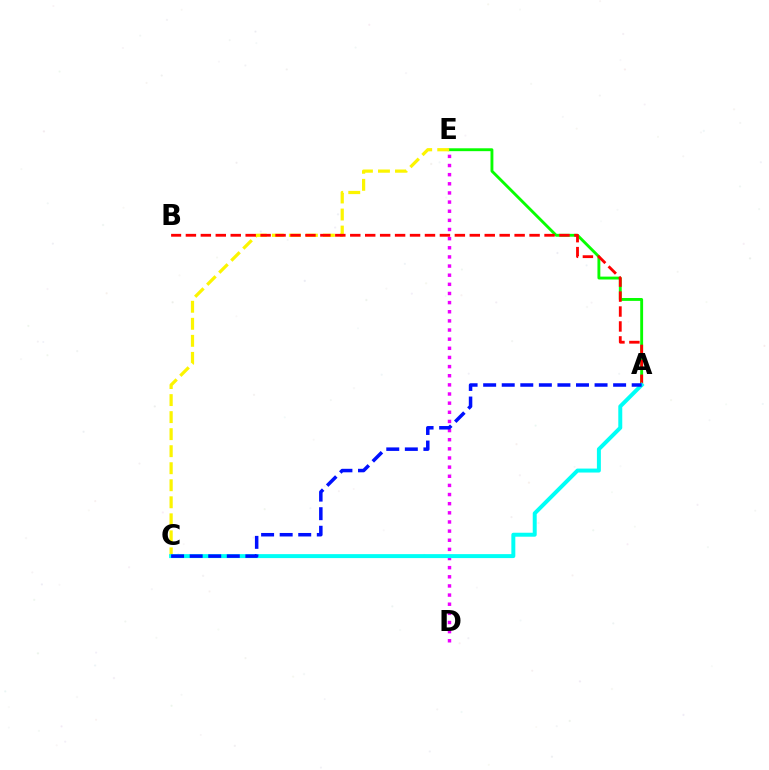{('D', 'E'): [{'color': '#ee00ff', 'line_style': 'dotted', 'thickness': 2.48}], ('A', 'E'): [{'color': '#08ff00', 'line_style': 'solid', 'thickness': 2.07}], ('C', 'E'): [{'color': '#fcf500', 'line_style': 'dashed', 'thickness': 2.31}], ('A', 'B'): [{'color': '#ff0000', 'line_style': 'dashed', 'thickness': 2.03}], ('A', 'C'): [{'color': '#00fff6', 'line_style': 'solid', 'thickness': 2.85}, {'color': '#0010ff', 'line_style': 'dashed', 'thickness': 2.52}]}